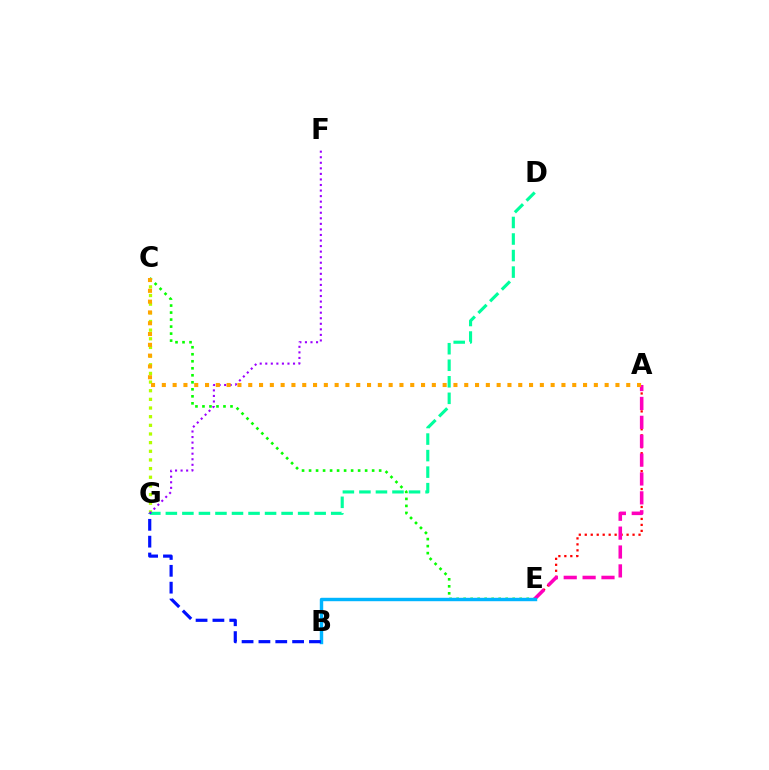{('C', 'G'): [{'color': '#b3ff00', 'line_style': 'dotted', 'thickness': 2.35}], ('C', 'E'): [{'color': '#08ff00', 'line_style': 'dotted', 'thickness': 1.9}], ('D', 'G'): [{'color': '#00ff9d', 'line_style': 'dashed', 'thickness': 2.25}], ('F', 'G'): [{'color': '#9b00ff', 'line_style': 'dotted', 'thickness': 1.51}], ('A', 'E'): [{'color': '#ff0000', 'line_style': 'dotted', 'thickness': 1.62}, {'color': '#ff00bd', 'line_style': 'dashed', 'thickness': 2.57}], ('B', 'E'): [{'color': '#00b5ff', 'line_style': 'solid', 'thickness': 2.46}], ('A', 'C'): [{'color': '#ffa500', 'line_style': 'dotted', 'thickness': 2.93}], ('B', 'G'): [{'color': '#0010ff', 'line_style': 'dashed', 'thickness': 2.29}]}